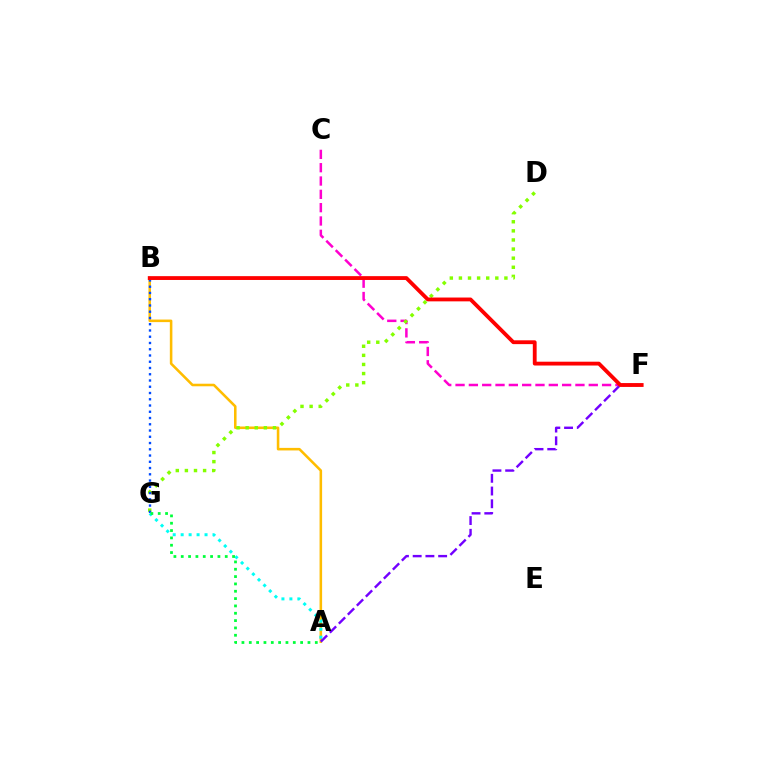{('A', 'B'): [{'color': '#ffbd00', 'line_style': 'solid', 'thickness': 1.84}], ('C', 'F'): [{'color': '#ff00cf', 'line_style': 'dashed', 'thickness': 1.81}], ('A', 'F'): [{'color': '#7200ff', 'line_style': 'dashed', 'thickness': 1.73}], ('D', 'G'): [{'color': '#84ff00', 'line_style': 'dotted', 'thickness': 2.47}], ('B', 'G'): [{'color': '#004bff', 'line_style': 'dotted', 'thickness': 1.7}], ('A', 'G'): [{'color': '#00fff6', 'line_style': 'dotted', 'thickness': 2.16}, {'color': '#00ff39', 'line_style': 'dotted', 'thickness': 1.99}], ('B', 'F'): [{'color': '#ff0000', 'line_style': 'solid', 'thickness': 2.75}]}